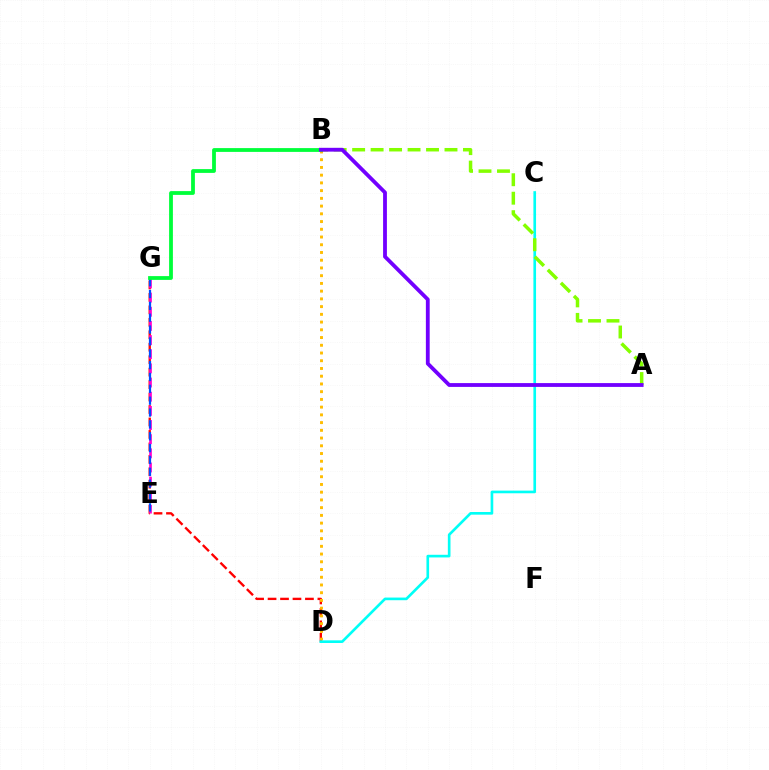{('D', 'G'): [{'color': '#ff0000', 'line_style': 'dashed', 'thickness': 1.69}], ('E', 'G'): [{'color': '#ff00cf', 'line_style': 'dashed', 'thickness': 1.92}, {'color': '#004bff', 'line_style': 'dashed', 'thickness': 1.61}], ('B', 'D'): [{'color': '#ffbd00', 'line_style': 'dotted', 'thickness': 2.1}], ('C', 'D'): [{'color': '#00fff6', 'line_style': 'solid', 'thickness': 1.91}], ('A', 'B'): [{'color': '#84ff00', 'line_style': 'dashed', 'thickness': 2.51}, {'color': '#7200ff', 'line_style': 'solid', 'thickness': 2.74}], ('B', 'G'): [{'color': '#00ff39', 'line_style': 'solid', 'thickness': 2.73}]}